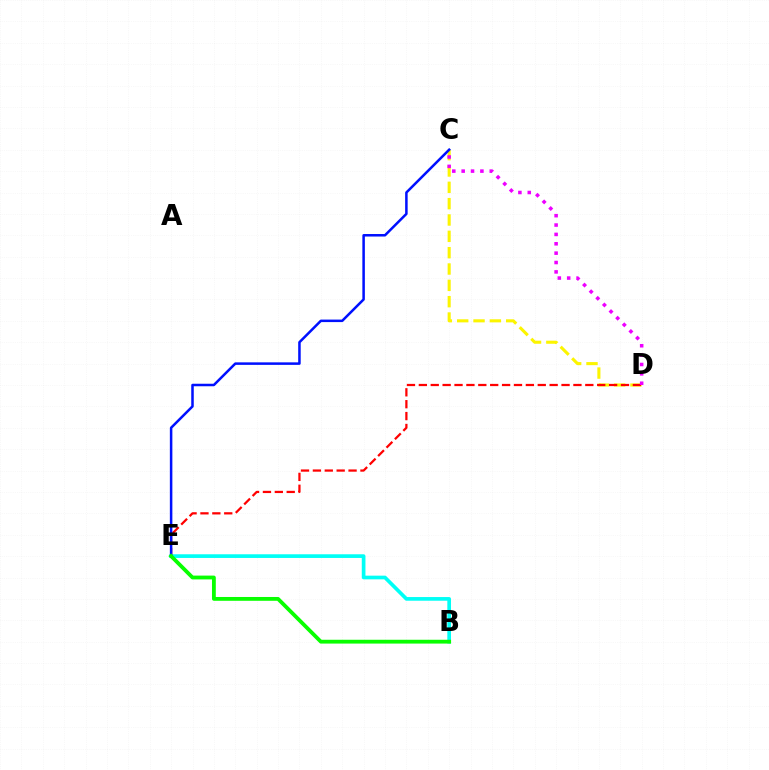{('C', 'D'): [{'color': '#fcf500', 'line_style': 'dashed', 'thickness': 2.22}, {'color': '#ee00ff', 'line_style': 'dotted', 'thickness': 2.55}], ('B', 'E'): [{'color': '#00fff6', 'line_style': 'solid', 'thickness': 2.65}, {'color': '#08ff00', 'line_style': 'solid', 'thickness': 2.75}], ('D', 'E'): [{'color': '#ff0000', 'line_style': 'dashed', 'thickness': 1.62}], ('C', 'E'): [{'color': '#0010ff', 'line_style': 'solid', 'thickness': 1.81}]}